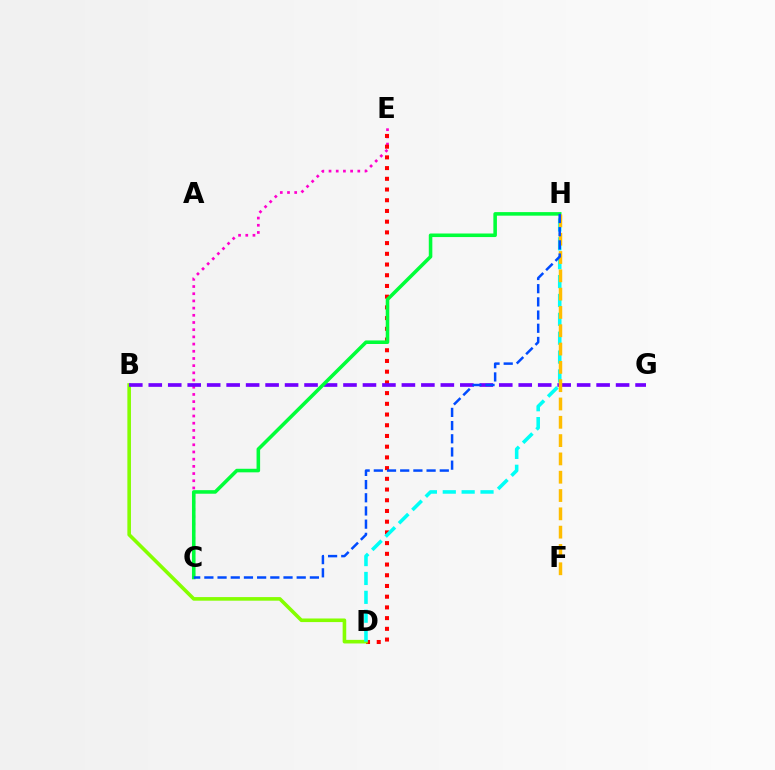{('C', 'E'): [{'color': '#ff00cf', 'line_style': 'dotted', 'thickness': 1.95}], ('D', 'E'): [{'color': '#ff0000', 'line_style': 'dotted', 'thickness': 2.91}], ('B', 'D'): [{'color': '#84ff00', 'line_style': 'solid', 'thickness': 2.59}], ('D', 'H'): [{'color': '#00fff6', 'line_style': 'dashed', 'thickness': 2.56}], ('B', 'G'): [{'color': '#7200ff', 'line_style': 'dashed', 'thickness': 2.65}], ('C', 'H'): [{'color': '#00ff39', 'line_style': 'solid', 'thickness': 2.56}, {'color': '#004bff', 'line_style': 'dashed', 'thickness': 1.79}], ('F', 'H'): [{'color': '#ffbd00', 'line_style': 'dashed', 'thickness': 2.49}]}